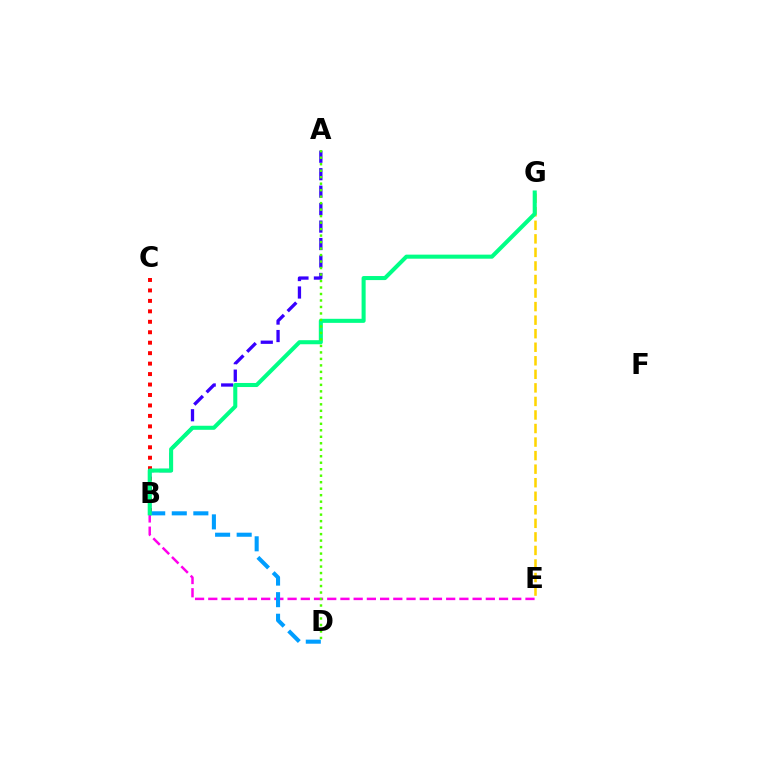{('E', 'G'): [{'color': '#ffd500', 'line_style': 'dashed', 'thickness': 1.84}], ('B', 'E'): [{'color': '#ff00ed', 'line_style': 'dashed', 'thickness': 1.8}], ('B', 'C'): [{'color': '#ff0000', 'line_style': 'dotted', 'thickness': 2.84}], ('A', 'B'): [{'color': '#3700ff', 'line_style': 'dashed', 'thickness': 2.37}], ('B', 'D'): [{'color': '#009eff', 'line_style': 'dashed', 'thickness': 2.93}], ('B', 'G'): [{'color': '#00ff86', 'line_style': 'solid', 'thickness': 2.92}], ('A', 'D'): [{'color': '#4fff00', 'line_style': 'dotted', 'thickness': 1.76}]}